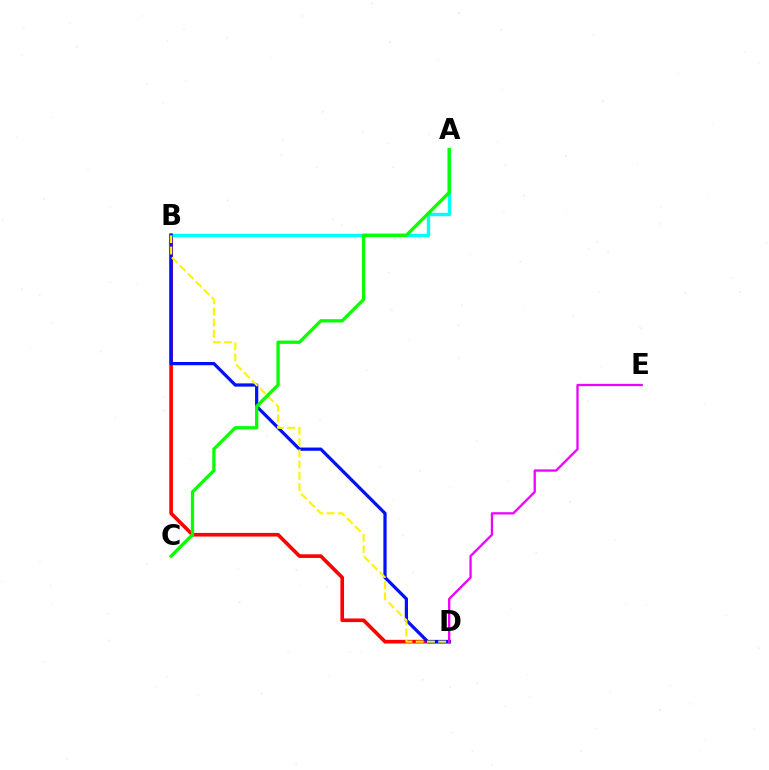{('B', 'D'): [{'color': '#ff0000', 'line_style': 'solid', 'thickness': 2.62}, {'color': '#0010ff', 'line_style': 'solid', 'thickness': 2.33}, {'color': '#fcf500', 'line_style': 'dashed', 'thickness': 1.53}], ('A', 'B'): [{'color': '#00fff6', 'line_style': 'solid', 'thickness': 2.42}], ('A', 'C'): [{'color': '#08ff00', 'line_style': 'solid', 'thickness': 2.38}], ('D', 'E'): [{'color': '#ee00ff', 'line_style': 'solid', 'thickness': 1.65}]}